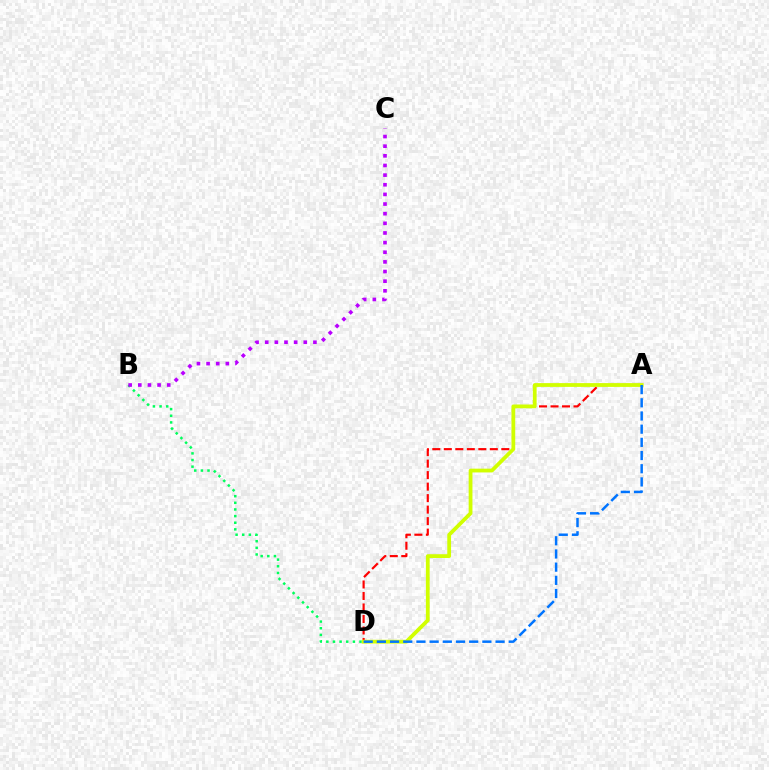{('B', 'D'): [{'color': '#00ff5c', 'line_style': 'dotted', 'thickness': 1.8}], ('A', 'D'): [{'color': '#ff0000', 'line_style': 'dashed', 'thickness': 1.56}, {'color': '#d1ff00', 'line_style': 'solid', 'thickness': 2.72}, {'color': '#0074ff', 'line_style': 'dashed', 'thickness': 1.79}], ('B', 'C'): [{'color': '#b900ff', 'line_style': 'dotted', 'thickness': 2.62}]}